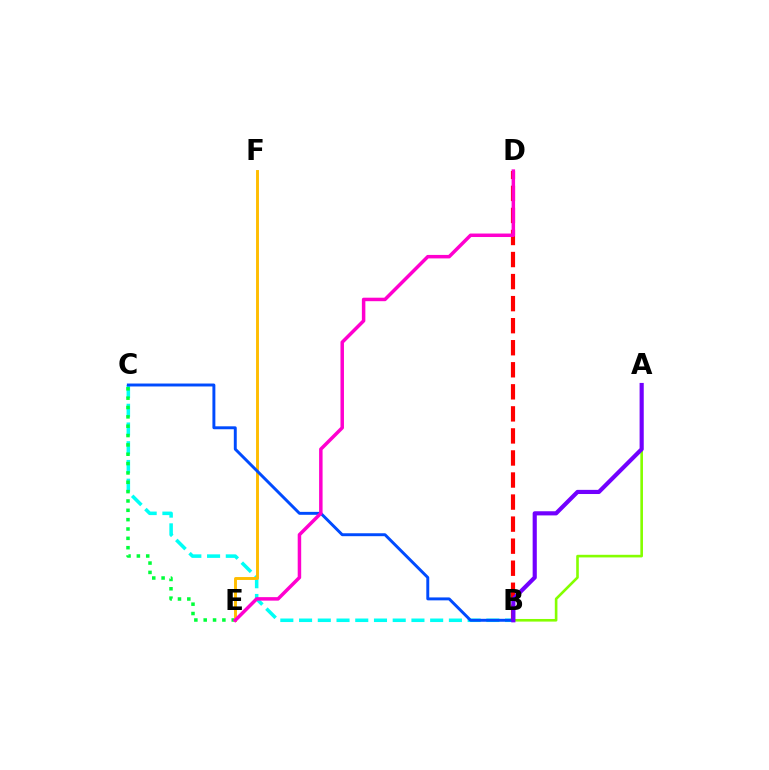{('B', 'C'): [{'color': '#00fff6', 'line_style': 'dashed', 'thickness': 2.54}, {'color': '#004bff', 'line_style': 'solid', 'thickness': 2.11}], ('C', 'E'): [{'color': '#00ff39', 'line_style': 'dotted', 'thickness': 2.54}], ('E', 'F'): [{'color': '#ffbd00', 'line_style': 'solid', 'thickness': 2.1}], ('A', 'B'): [{'color': '#84ff00', 'line_style': 'solid', 'thickness': 1.89}, {'color': '#7200ff', 'line_style': 'solid', 'thickness': 2.99}], ('B', 'D'): [{'color': '#ff0000', 'line_style': 'dashed', 'thickness': 3.0}], ('D', 'E'): [{'color': '#ff00cf', 'line_style': 'solid', 'thickness': 2.51}]}